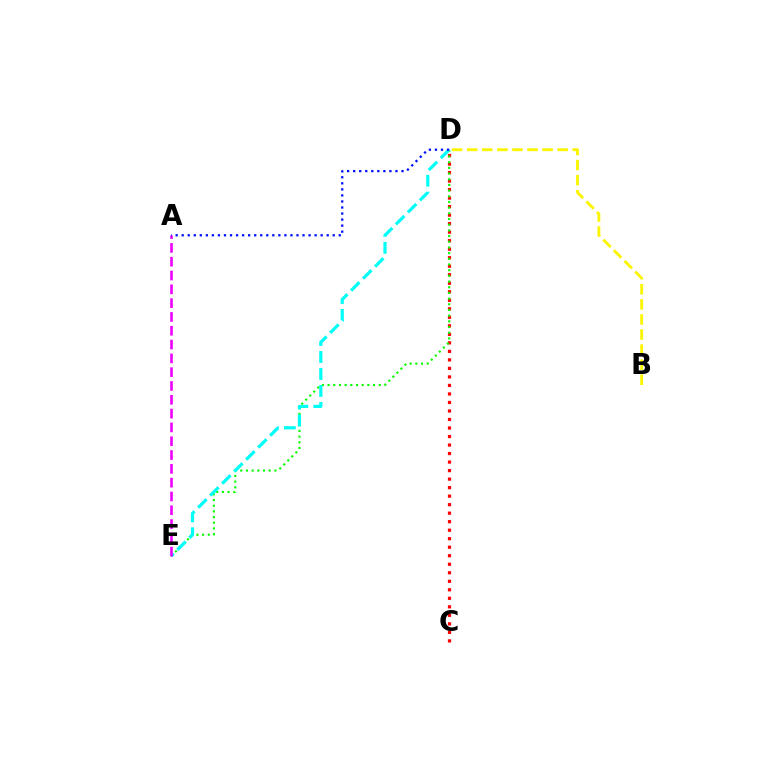{('C', 'D'): [{'color': '#ff0000', 'line_style': 'dotted', 'thickness': 2.31}], ('D', 'E'): [{'color': '#08ff00', 'line_style': 'dotted', 'thickness': 1.54}, {'color': '#00fff6', 'line_style': 'dashed', 'thickness': 2.3}], ('B', 'D'): [{'color': '#fcf500', 'line_style': 'dashed', 'thickness': 2.05}], ('A', 'E'): [{'color': '#ee00ff', 'line_style': 'dashed', 'thickness': 1.88}], ('A', 'D'): [{'color': '#0010ff', 'line_style': 'dotted', 'thickness': 1.64}]}